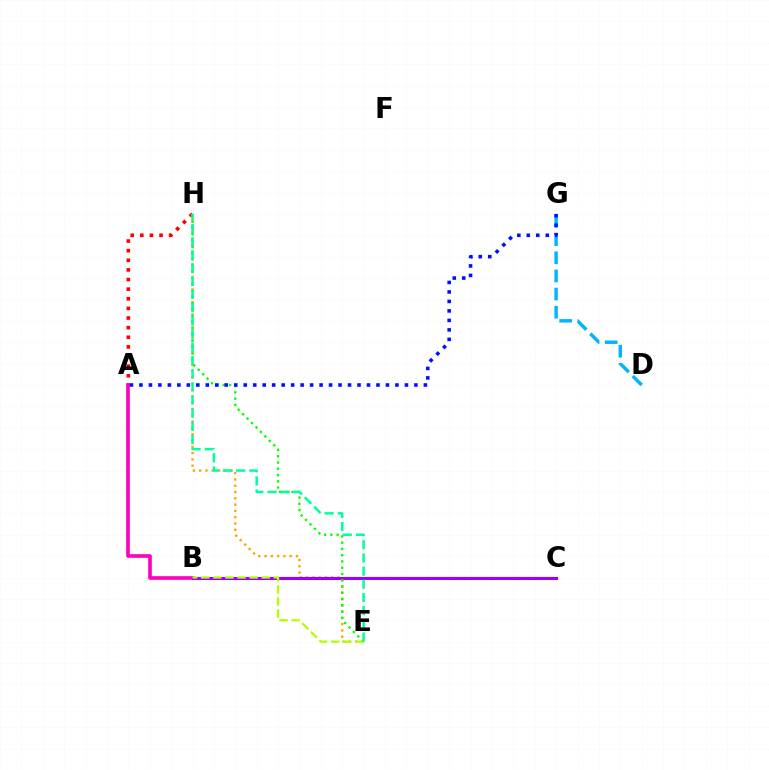{('D', 'G'): [{'color': '#00b5ff', 'line_style': 'dashed', 'thickness': 2.46}], ('A', 'H'): [{'color': '#ff0000', 'line_style': 'dotted', 'thickness': 2.61}], ('E', 'H'): [{'color': '#ffa500', 'line_style': 'dotted', 'thickness': 1.71}, {'color': '#08ff00', 'line_style': 'dotted', 'thickness': 1.71}, {'color': '#00ff9d', 'line_style': 'dashed', 'thickness': 1.79}], ('A', 'B'): [{'color': '#ff00bd', 'line_style': 'solid', 'thickness': 2.62}], ('B', 'C'): [{'color': '#9b00ff', 'line_style': 'solid', 'thickness': 2.24}], ('B', 'E'): [{'color': '#b3ff00', 'line_style': 'dashed', 'thickness': 1.64}], ('A', 'G'): [{'color': '#0010ff', 'line_style': 'dotted', 'thickness': 2.58}]}